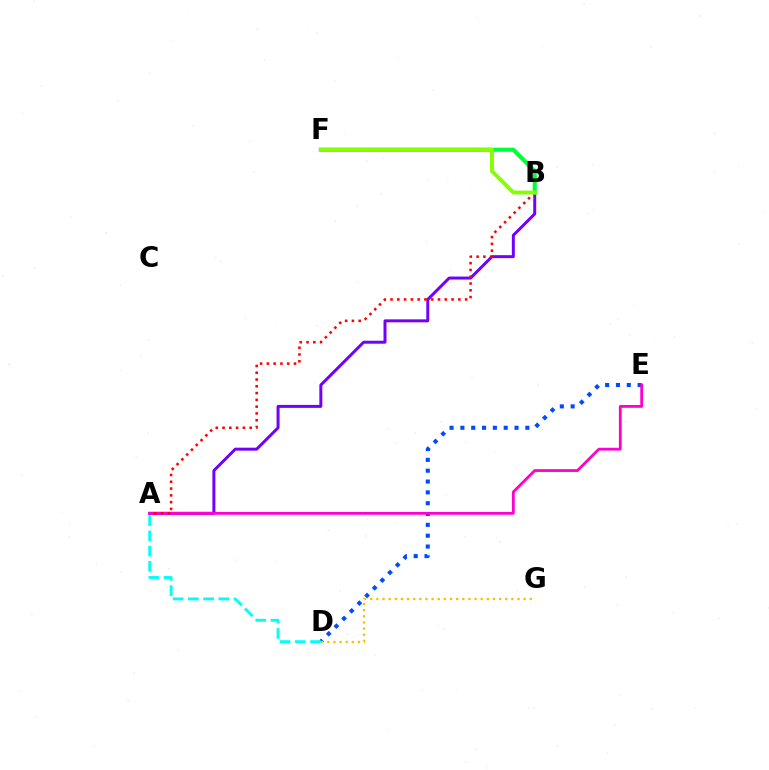{('A', 'B'): [{'color': '#7200ff', 'line_style': 'solid', 'thickness': 2.15}, {'color': '#ff0000', 'line_style': 'dotted', 'thickness': 1.84}], ('D', 'E'): [{'color': '#004bff', 'line_style': 'dotted', 'thickness': 2.94}], ('A', 'D'): [{'color': '#00fff6', 'line_style': 'dashed', 'thickness': 2.07}], ('A', 'E'): [{'color': '#ff00cf', 'line_style': 'solid', 'thickness': 2.02}], ('B', 'F'): [{'color': '#00ff39', 'line_style': 'solid', 'thickness': 2.94}, {'color': '#84ff00', 'line_style': 'solid', 'thickness': 2.77}], ('D', 'G'): [{'color': '#ffbd00', 'line_style': 'dotted', 'thickness': 1.67}]}